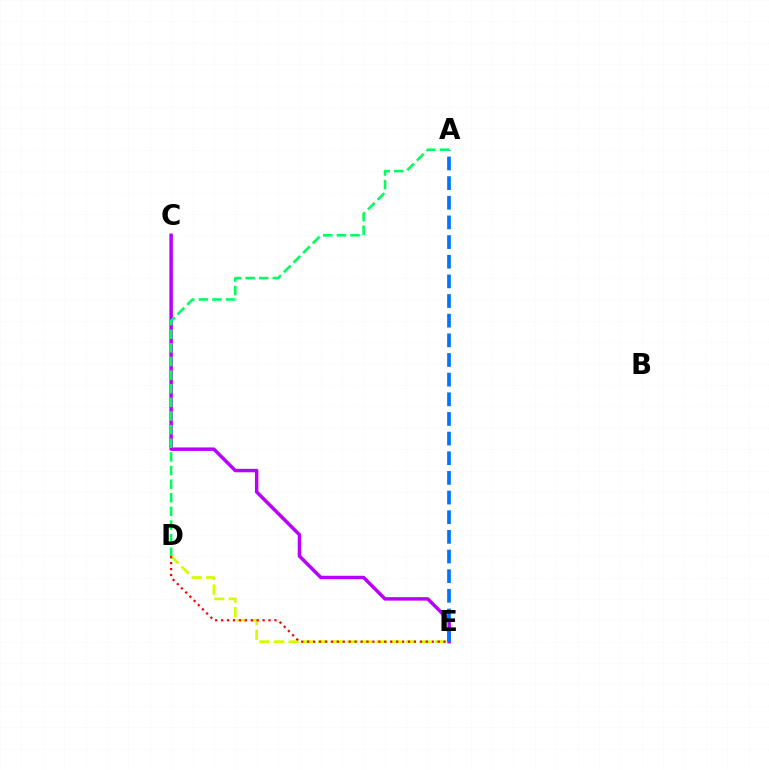{('C', 'E'): [{'color': '#b900ff', 'line_style': 'solid', 'thickness': 2.5}], ('A', 'E'): [{'color': '#0074ff', 'line_style': 'dashed', 'thickness': 2.67}], ('D', 'E'): [{'color': '#d1ff00', 'line_style': 'dashed', 'thickness': 1.99}, {'color': '#ff0000', 'line_style': 'dotted', 'thickness': 1.61}], ('A', 'D'): [{'color': '#00ff5c', 'line_style': 'dashed', 'thickness': 1.85}]}